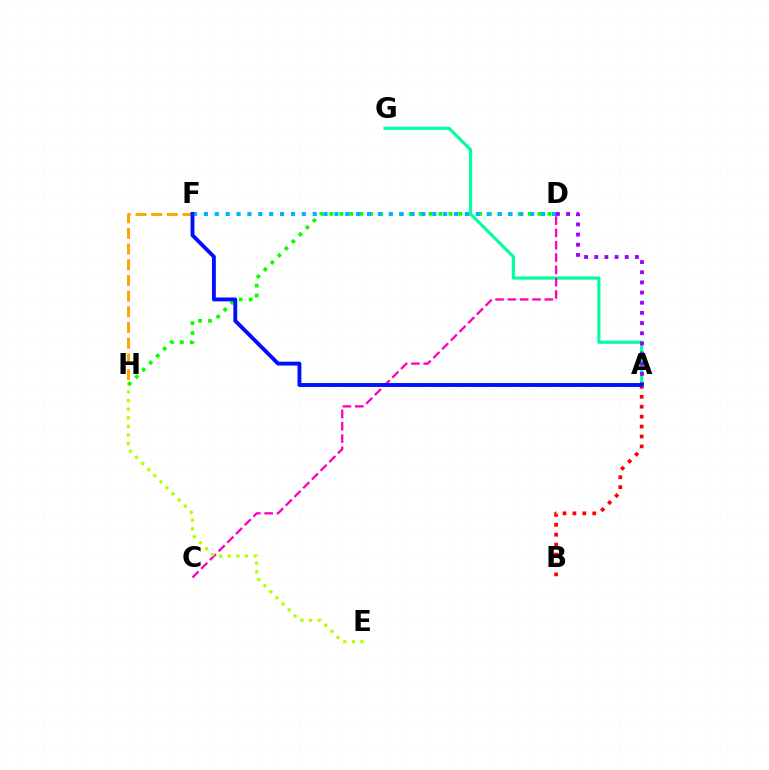{('A', 'B'): [{'color': '#ff0000', 'line_style': 'dotted', 'thickness': 2.7}], ('D', 'H'): [{'color': '#08ff00', 'line_style': 'dotted', 'thickness': 2.69}], ('A', 'G'): [{'color': '#00ff9d', 'line_style': 'solid', 'thickness': 2.27}], ('C', 'D'): [{'color': '#ff00bd', 'line_style': 'dashed', 'thickness': 1.67}], ('E', 'H'): [{'color': '#b3ff00', 'line_style': 'dotted', 'thickness': 2.34}], ('D', 'F'): [{'color': '#00b5ff', 'line_style': 'dotted', 'thickness': 2.95}], ('A', 'D'): [{'color': '#9b00ff', 'line_style': 'dotted', 'thickness': 2.76}], ('F', 'H'): [{'color': '#ffa500', 'line_style': 'dashed', 'thickness': 2.13}], ('A', 'F'): [{'color': '#0010ff', 'line_style': 'solid', 'thickness': 2.79}]}